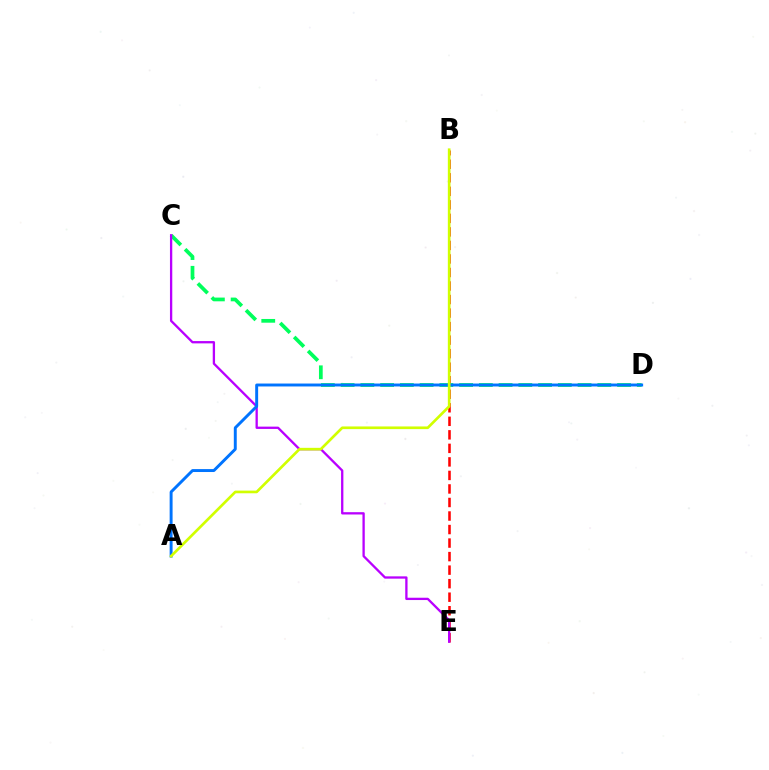{('B', 'E'): [{'color': '#ff0000', 'line_style': 'dashed', 'thickness': 1.84}], ('C', 'D'): [{'color': '#00ff5c', 'line_style': 'dashed', 'thickness': 2.68}], ('C', 'E'): [{'color': '#b900ff', 'line_style': 'solid', 'thickness': 1.66}], ('A', 'D'): [{'color': '#0074ff', 'line_style': 'solid', 'thickness': 2.11}], ('A', 'B'): [{'color': '#d1ff00', 'line_style': 'solid', 'thickness': 1.92}]}